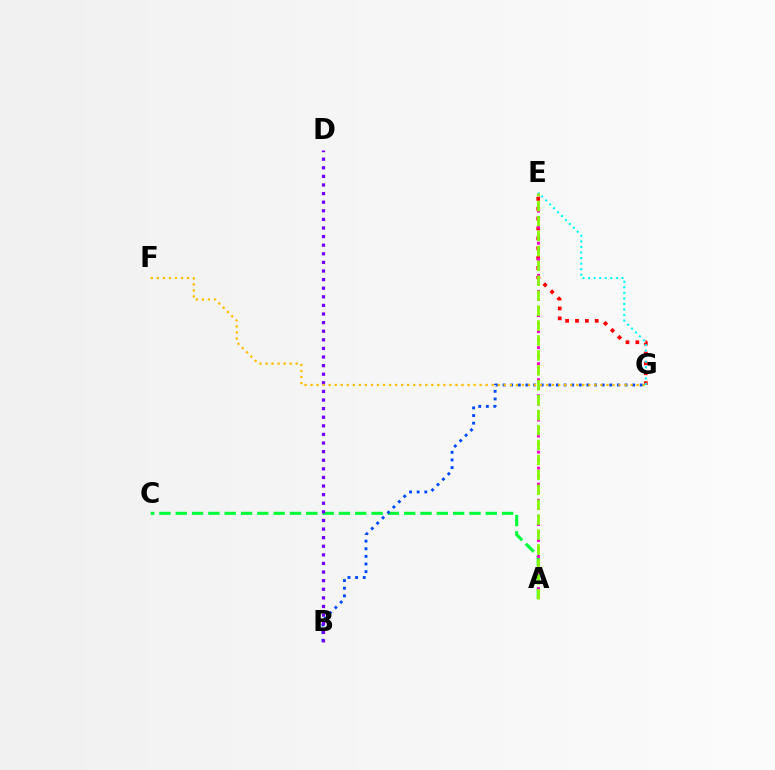{('A', 'C'): [{'color': '#00ff39', 'line_style': 'dashed', 'thickness': 2.22}], ('E', 'G'): [{'color': '#ff0000', 'line_style': 'dotted', 'thickness': 2.68}, {'color': '#00fff6', 'line_style': 'dotted', 'thickness': 1.51}], ('B', 'G'): [{'color': '#004bff', 'line_style': 'dotted', 'thickness': 2.07}], ('B', 'D'): [{'color': '#7200ff', 'line_style': 'dotted', 'thickness': 2.34}], ('F', 'G'): [{'color': '#ffbd00', 'line_style': 'dotted', 'thickness': 1.64}], ('A', 'E'): [{'color': '#ff00cf', 'line_style': 'dotted', 'thickness': 2.18}, {'color': '#84ff00', 'line_style': 'dashed', 'thickness': 2.03}]}